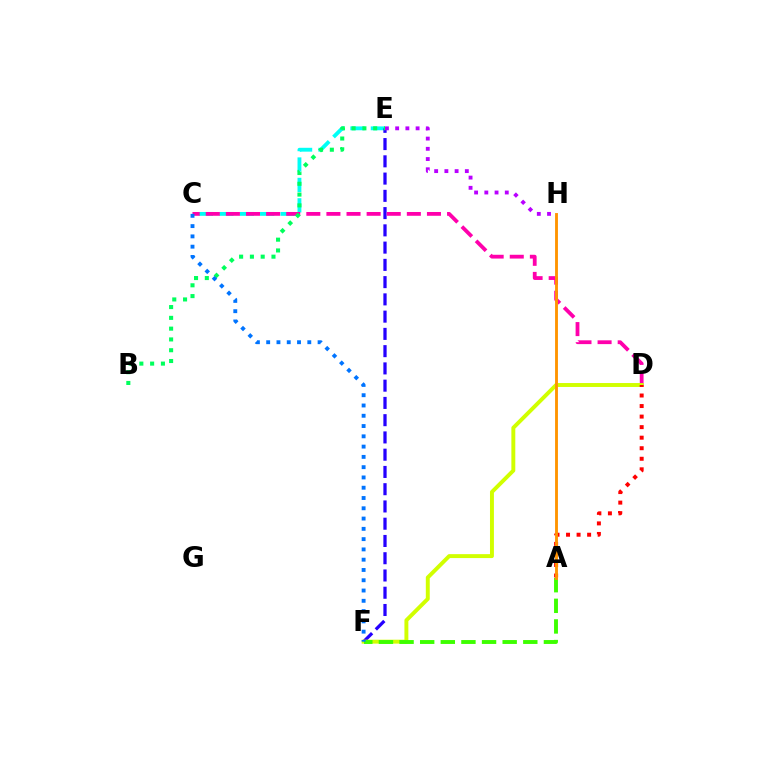{('C', 'E'): [{'color': '#00fff6', 'line_style': 'dashed', 'thickness': 2.77}], ('E', 'F'): [{'color': '#2500ff', 'line_style': 'dashed', 'thickness': 2.34}], ('C', 'D'): [{'color': '#ff00ac', 'line_style': 'dashed', 'thickness': 2.73}], ('B', 'E'): [{'color': '#00ff5c', 'line_style': 'dotted', 'thickness': 2.93}], ('D', 'F'): [{'color': '#d1ff00', 'line_style': 'solid', 'thickness': 2.83}], ('E', 'H'): [{'color': '#b900ff', 'line_style': 'dotted', 'thickness': 2.78}], ('A', 'F'): [{'color': '#3dff00', 'line_style': 'dashed', 'thickness': 2.8}], ('C', 'F'): [{'color': '#0074ff', 'line_style': 'dotted', 'thickness': 2.79}], ('A', 'D'): [{'color': '#ff0000', 'line_style': 'dotted', 'thickness': 2.86}], ('A', 'H'): [{'color': '#ff9400', 'line_style': 'solid', 'thickness': 2.06}]}